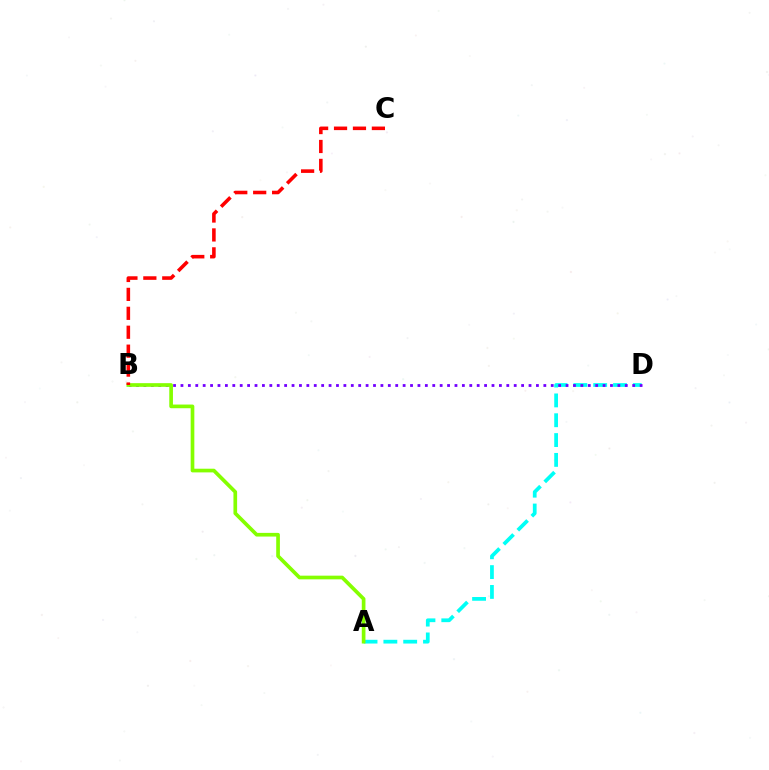{('A', 'D'): [{'color': '#00fff6', 'line_style': 'dashed', 'thickness': 2.69}], ('B', 'D'): [{'color': '#7200ff', 'line_style': 'dotted', 'thickness': 2.01}], ('A', 'B'): [{'color': '#84ff00', 'line_style': 'solid', 'thickness': 2.65}], ('B', 'C'): [{'color': '#ff0000', 'line_style': 'dashed', 'thickness': 2.57}]}